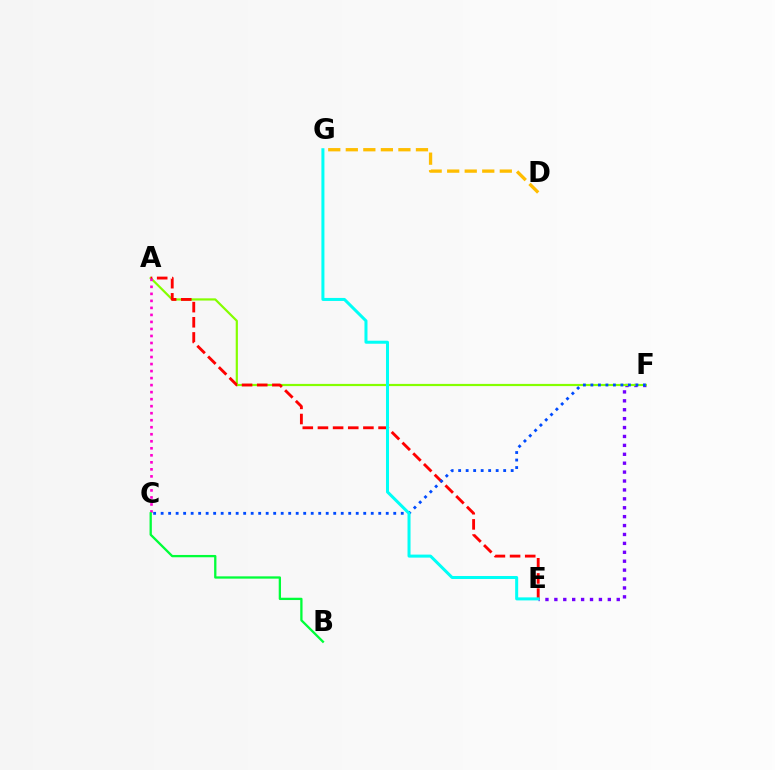{('E', 'F'): [{'color': '#7200ff', 'line_style': 'dotted', 'thickness': 2.42}], ('A', 'F'): [{'color': '#84ff00', 'line_style': 'solid', 'thickness': 1.58}], ('D', 'G'): [{'color': '#ffbd00', 'line_style': 'dashed', 'thickness': 2.38}], ('A', 'E'): [{'color': '#ff0000', 'line_style': 'dashed', 'thickness': 2.06}], ('C', 'F'): [{'color': '#004bff', 'line_style': 'dotted', 'thickness': 2.04}], ('E', 'G'): [{'color': '#00fff6', 'line_style': 'solid', 'thickness': 2.17}], ('A', 'C'): [{'color': '#ff00cf', 'line_style': 'dotted', 'thickness': 1.91}], ('B', 'C'): [{'color': '#00ff39', 'line_style': 'solid', 'thickness': 1.66}]}